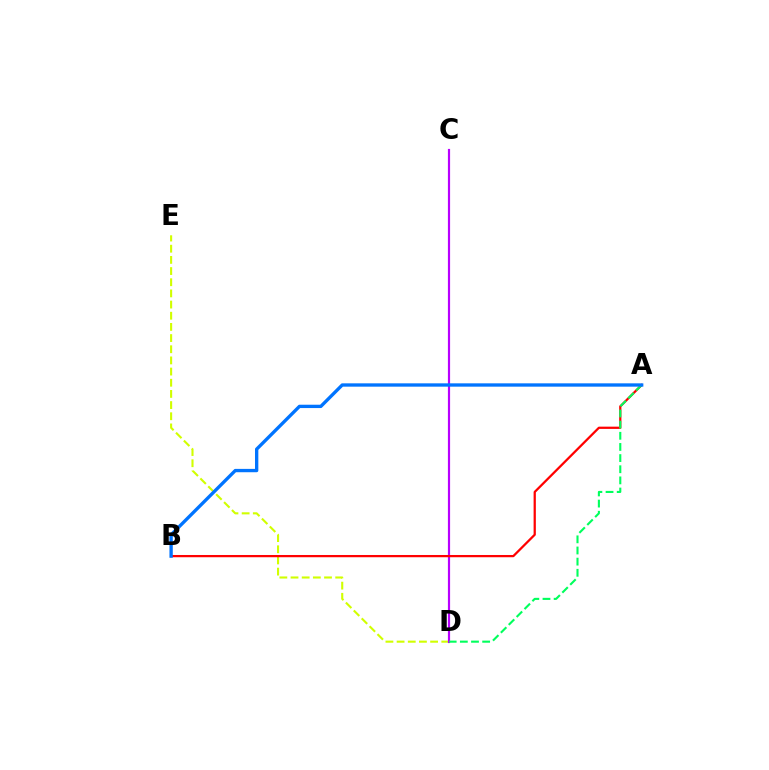{('D', 'E'): [{'color': '#d1ff00', 'line_style': 'dashed', 'thickness': 1.52}], ('C', 'D'): [{'color': '#b900ff', 'line_style': 'solid', 'thickness': 1.57}], ('A', 'B'): [{'color': '#ff0000', 'line_style': 'solid', 'thickness': 1.62}, {'color': '#0074ff', 'line_style': 'solid', 'thickness': 2.4}], ('A', 'D'): [{'color': '#00ff5c', 'line_style': 'dashed', 'thickness': 1.51}]}